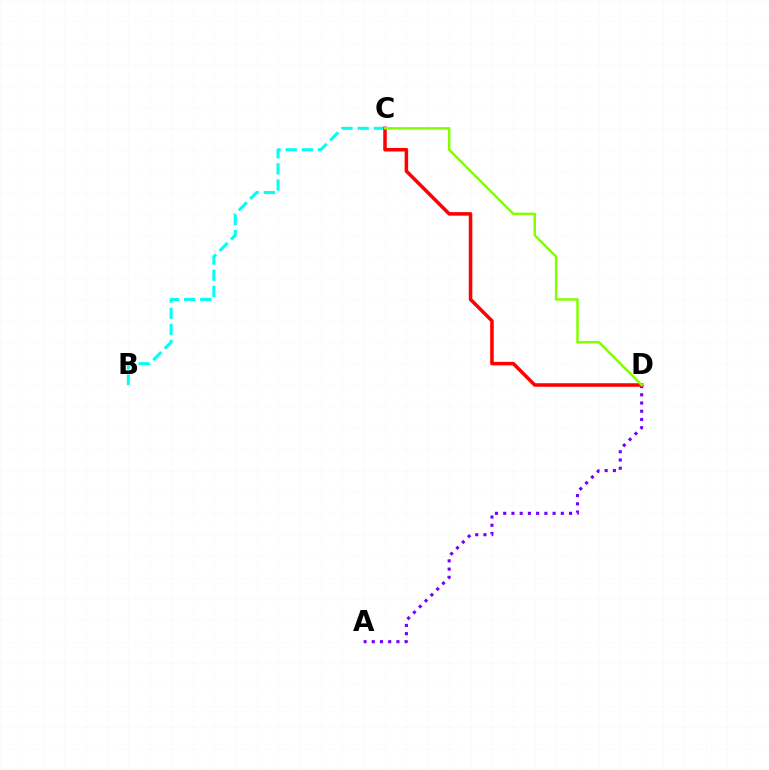{('A', 'D'): [{'color': '#7200ff', 'line_style': 'dotted', 'thickness': 2.24}], ('B', 'C'): [{'color': '#00fff6', 'line_style': 'dashed', 'thickness': 2.2}], ('C', 'D'): [{'color': '#ff0000', 'line_style': 'solid', 'thickness': 2.54}, {'color': '#84ff00', 'line_style': 'solid', 'thickness': 1.81}]}